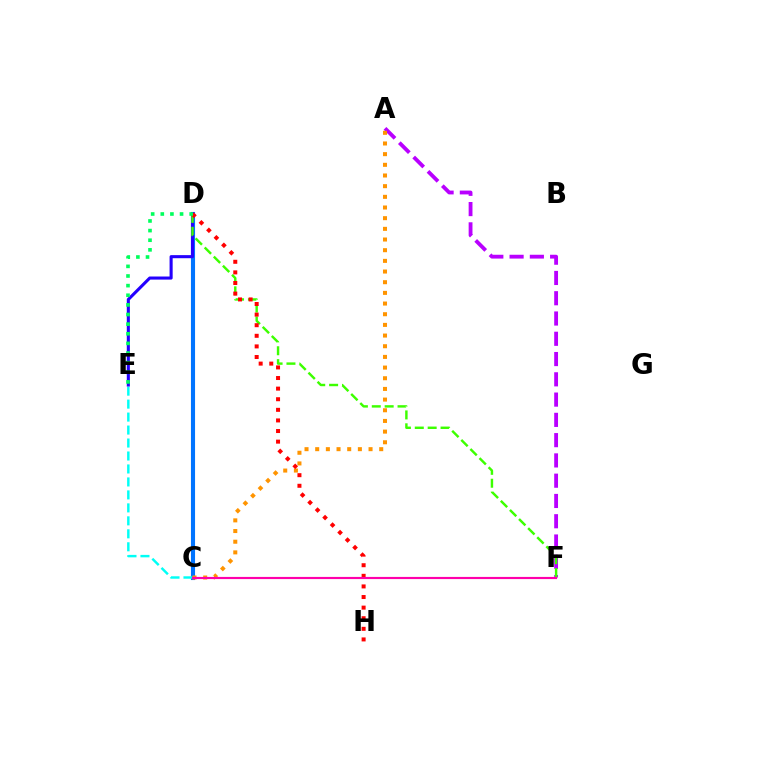{('C', 'D'): [{'color': '#d1ff00', 'line_style': 'dotted', 'thickness': 1.89}, {'color': '#0074ff', 'line_style': 'solid', 'thickness': 2.95}], ('A', 'F'): [{'color': '#b900ff', 'line_style': 'dashed', 'thickness': 2.75}], ('C', 'E'): [{'color': '#00fff6', 'line_style': 'dashed', 'thickness': 1.76}], ('D', 'E'): [{'color': '#2500ff', 'line_style': 'solid', 'thickness': 2.22}, {'color': '#00ff5c', 'line_style': 'dotted', 'thickness': 2.62}], ('D', 'F'): [{'color': '#3dff00', 'line_style': 'dashed', 'thickness': 1.75}], ('A', 'C'): [{'color': '#ff9400', 'line_style': 'dotted', 'thickness': 2.9}], ('D', 'H'): [{'color': '#ff0000', 'line_style': 'dotted', 'thickness': 2.88}], ('C', 'F'): [{'color': '#ff00ac', 'line_style': 'solid', 'thickness': 1.55}]}